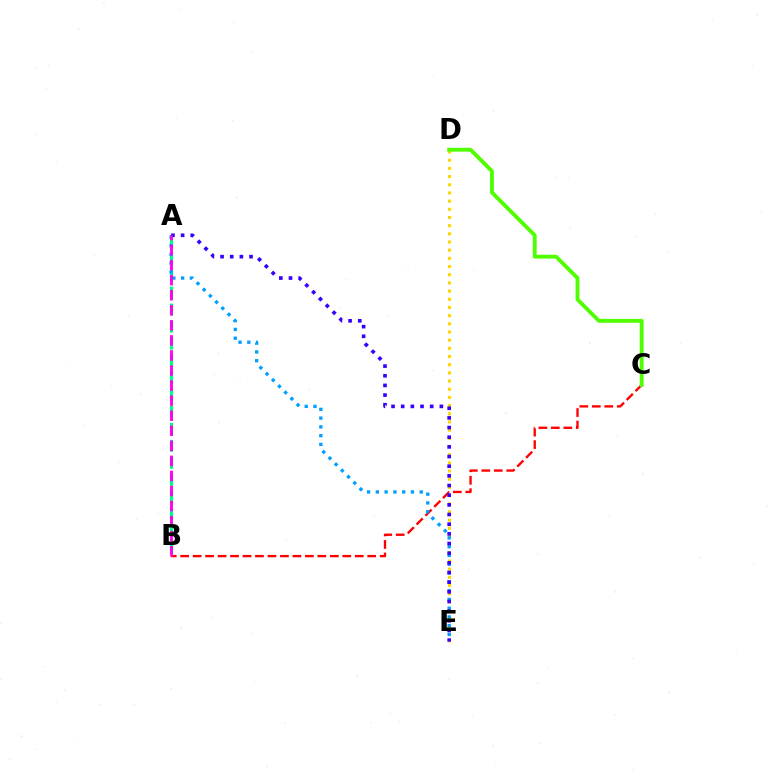{('D', 'E'): [{'color': '#ffd500', 'line_style': 'dotted', 'thickness': 2.22}], ('B', 'C'): [{'color': '#ff0000', 'line_style': 'dashed', 'thickness': 1.69}], ('A', 'B'): [{'color': '#00ff86', 'line_style': 'dashed', 'thickness': 2.31}, {'color': '#ff00ed', 'line_style': 'dashed', 'thickness': 2.05}], ('C', 'D'): [{'color': '#4fff00', 'line_style': 'solid', 'thickness': 2.78}], ('A', 'E'): [{'color': '#009eff', 'line_style': 'dotted', 'thickness': 2.38}, {'color': '#3700ff', 'line_style': 'dotted', 'thickness': 2.63}]}